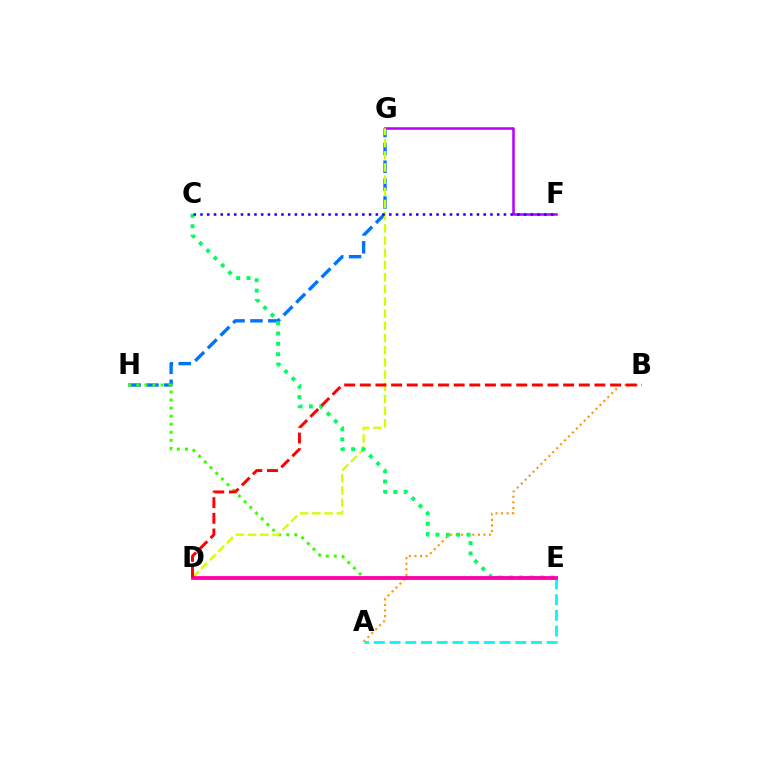{('G', 'H'): [{'color': '#0074ff', 'line_style': 'dashed', 'thickness': 2.43}], ('A', 'B'): [{'color': '#ff9400', 'line_style': 'dotted', 'thickness': 1.51}], ('E', 'H'): [{'color': '#3dff00', 'line_style': 'dotted', 'thickness': 2.19}], ('F', 'G'): [{'color': '#b900ff', 'line_style': 'solid', 'thickness': 1.82}], ('D', 'G'): [{'color': '#d1ff00', 'line_style': 'dashed', 'thickness': 1.65}], ('A', 'E'): [{'color': '#00fff6', 'line_style': 'dashed', 'thickness': 2.13}], ('C', 'E'): [{'color': '#00ff5c', 'line_style': 'dotted', 'thickness': 2.81}], ('D', 'E'): [{'color': '#ff00ac', 'line_style': 'solid', 'thickness': 2.75}], ('C', 'F'): [{'color': '#2500ff', 'line_style': 'dotted', 'thickness': 1.83}], ('B', 'D'): [{'color': '#ff0000', 'line_style': 'dashed', 'thickness': 2.12}]}